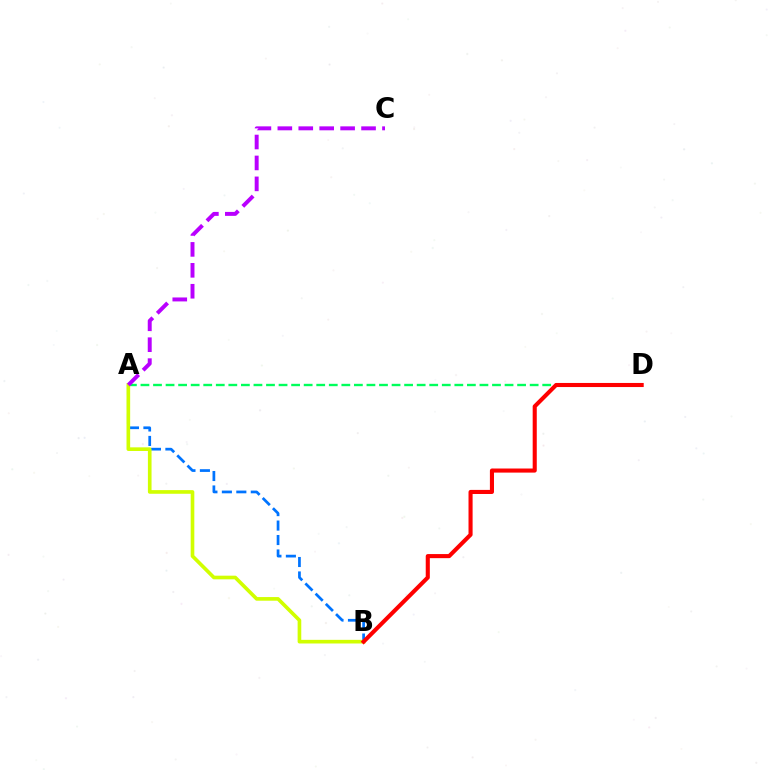{('A', 'D'): [{'color': '#00ff5c', 'line_style': 'dashed', 'thickness': 1.71}], ('A', 'B'): [{'color': '#0074ff', 'line_style': 'dashed', 'thickness': 1.96}, {'color': '#d1ff00', 'line_style': 'solid', 'thickness': 2.62}], ('B', 'D'): [{'color': '#ff0000', 'line_style': 'solid', 'thickness': 2.94}], ('A', 'C'): [{'color': '#b900ff', 'line_style': 'dashed', 'thickness': 2.84}]}